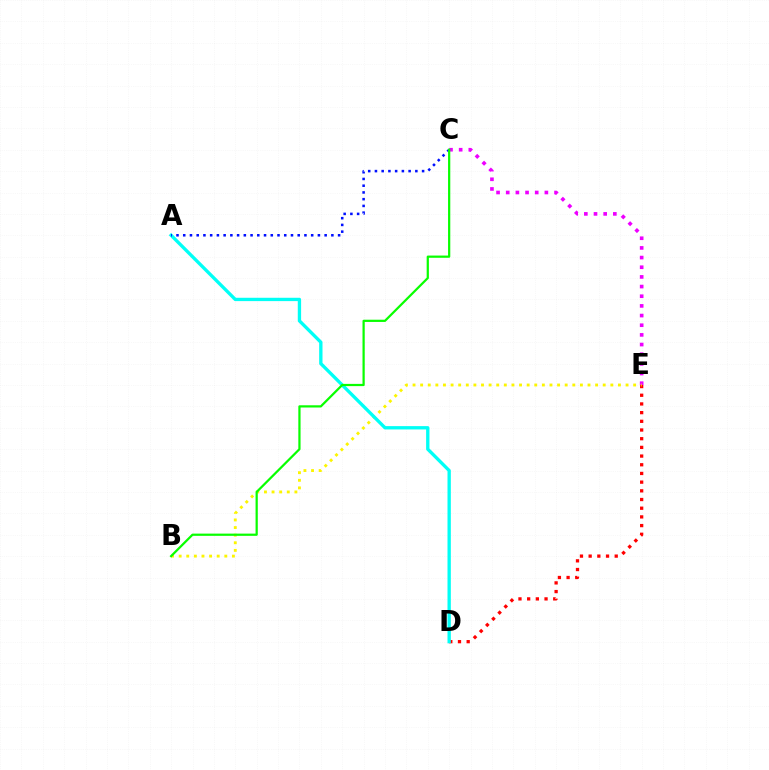{('D', 'E'): [{'color': '#ff0000', 'line_style': 'dotted', 'thickness': 2.36}], ('C', 'E'): [{'color': '#ee00ff', 'line_style': 'dotted', 'thickness': 2.63}], ('B', 'E'): [{'color': '#fcf500', 'line_style': 'dotted', 'thickness': 2.07}], ('A', 'D'): [{'color': '#00fff6', 'line_style': 'solid', 'thickness': 2.4}], ('A', 'C'): [{'color': '#0010ff', 'line_style': 'dotted', 'thickness': 1.83}], ('B', 'C'): [{'color': '#08ff00', 'line_style': 'solid', 'thickness': 1.6}]}